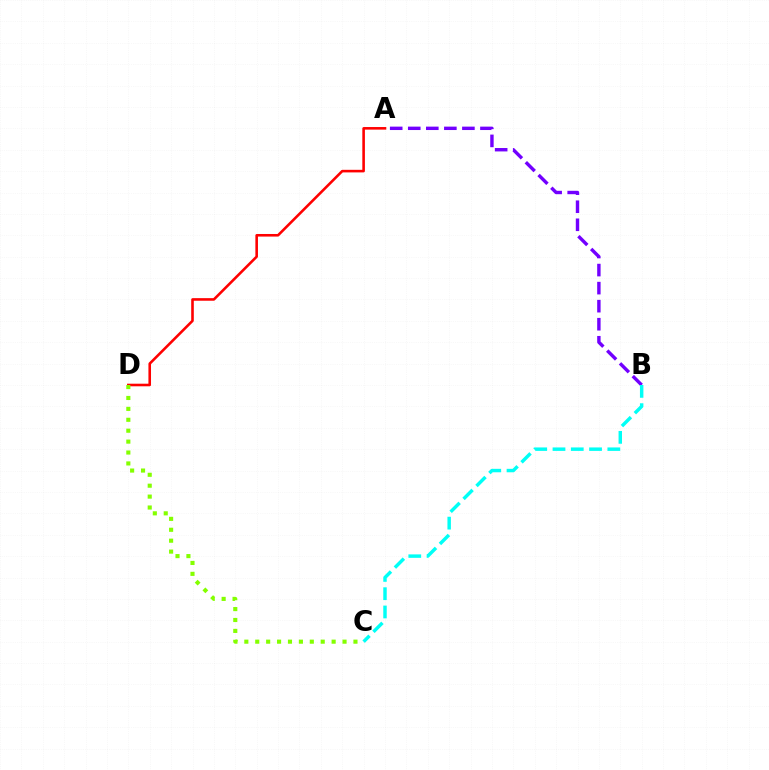{('A', 'B'): [{'color': '#7200ff', 'line_style': 'dashed', 'thickness': 2.45}], ('A', 'D'): [{'color': '#ff0000', 'line_style': 'solid', 'thickness': 1.87}], ('C', 'D'): [{'color': '#84ff00', 'line_style': 'dotted', 'thickness': 2.96}], ('B', 'C'): [{'color': '#00fff6', 'line_style': 'dashed', 'thickness': 2.48}]}